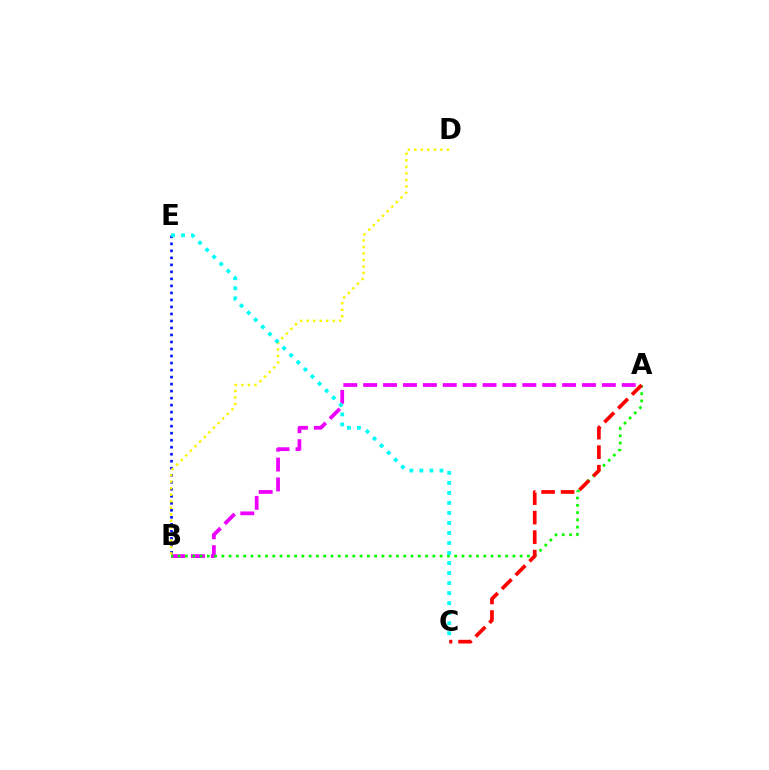{('B', 'E'): [{'color': '#0010ff', 'line_style': 'dotted', 'thickness': 1.91}], ('A', 'B'): [{'color': '#ee00ff', 'line_style': 'dashed', 'thickness': 2.7}, {'color': '#08ff00', 'line_style': 'dotted', 'thickness': 1.98}], ('B', 'D'): [{'color': '#fcf500', 'line_style': 'dotted', 'thickness': 1.77}], ('C', 'E'): [{'color': '#00fff6', 'line_style': 'dotted', 'thickness': 2.72}], ('A', 'C'): [{'color': '#ff0000', 'line_style': 'dashed', 'thickness': 2.65}]}